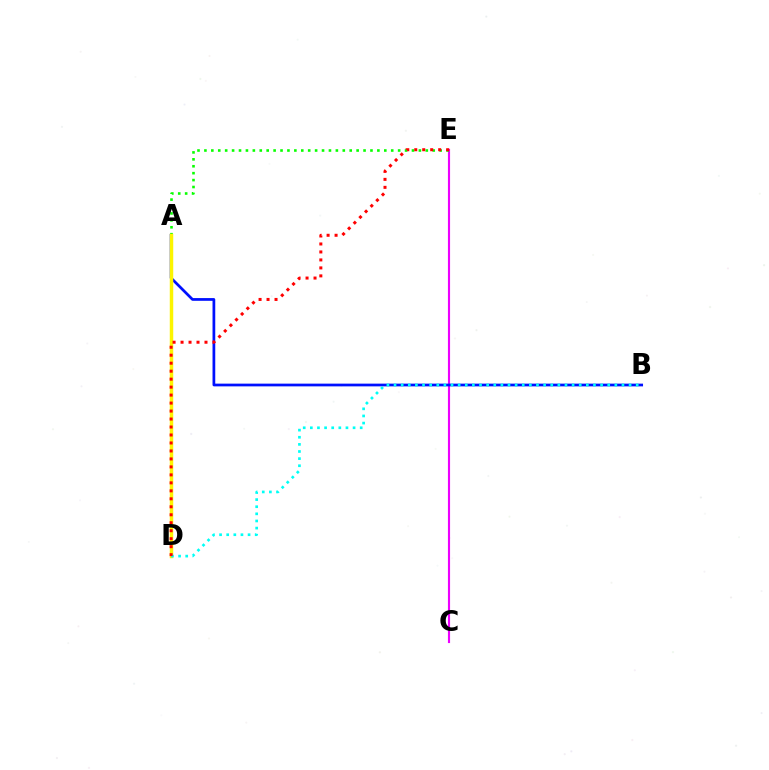{('C', 'E'): [{'color': '#ee00ff', 'line_style': 'solid', 'thickness': 1.54}], ('A', 'B'): [{'color': '#0010ff', 'line_style': 'solid', 'thickness': 1.97}], ('A', 'E'): [{'color': '#08ff00', 'line_style': 'dotted', 'thickness': 1.88}], ('A', 'D'): [{'color': '#fcf500', 'line_style': 'solid', 'thickness': 2.5}], ('B', 'D'): [{'color': '#00fff6', 'line_style': 'dotted', 'thickness': 1.94}], ('D', 'E'): [{'color': '#ff0000', 'line_style': 'dotted', 'thickness': 2.17}]}